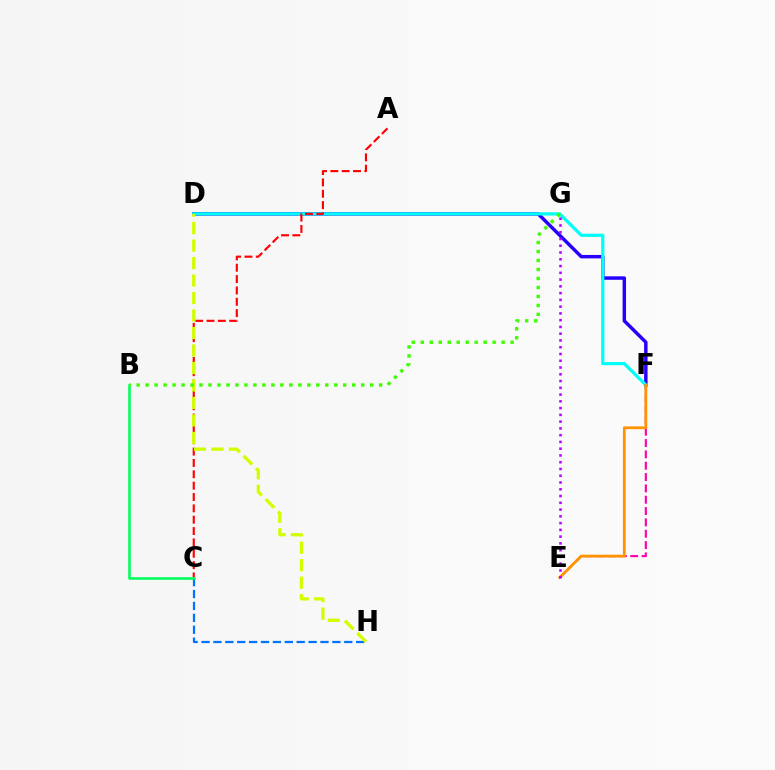{('E', 'F'): [{'color': '#ff00ac', 'line_style': 'dashed', 'thickness': 1.54}, {'color': '#ff9400', 'line_style': 'solid', 'thickness': 2.01}], ('D', 'F'): [{'color': '#2500ff', 'line_style': 'solid', 'thickness': 2.48}, {'color': '#00fff6', 'line_style': 'solid', 'thickness': 2.32}], ('A', 'C'): [{'color': '#ff0000', 'line_style': 'dashed', 'thickness': 1.54}], ('C', 'H'): [{'color': '#0074ff', 'line_style': 'dashed', 'thickness': 1.62}], ('D', 'H'): [{'color': '#d1ff00', 'line_style': 'dashed', 'thickness': 2.38}], ('B', 'C'): [{'color': '#00ff5c', 'line_style': 'solid', 'thickness': 1.87}], ('E', 'G'): [{'color': '#b900ff', 'line_style': 'dotted', 'thickness': 1.84}], ('B', 'G'): [{'color': '#3dff00', 'line_style': 'dotted', 'thickness': 2.44}]}